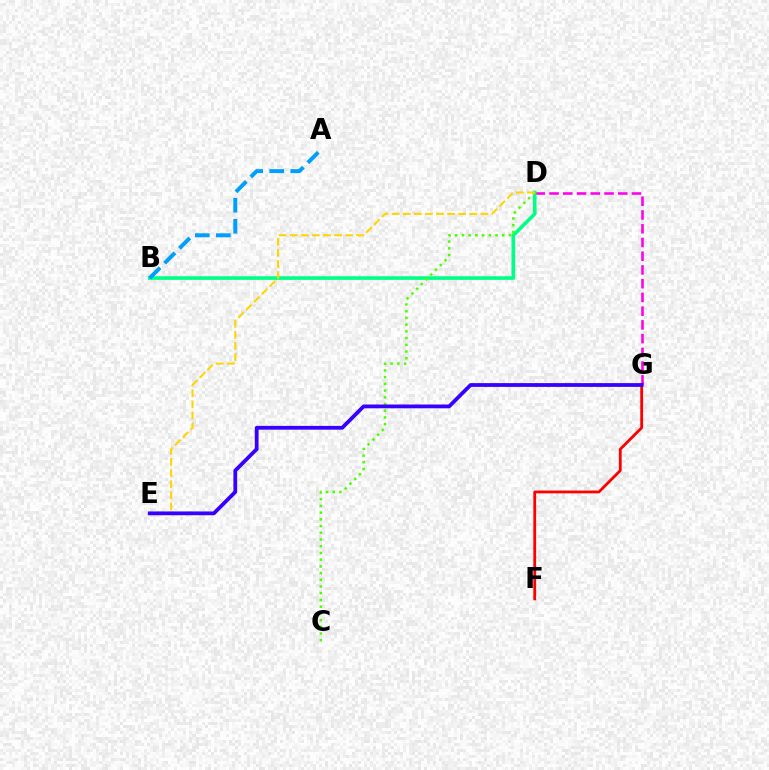{('D', 'G'): [{'color': '#ff00ed', 'line_style': 'dashed', 'thickness': 1.87}], ('B', 'D'): [{'color': '#00ff86', 'line_style': 'solid', 'thickness': 2.61}], ('A', 'B'): [{'color': '#009eff', 'line_style': 'dashed', 'thickness': 2.85}], ('C', 'D'): [{'color': '#4fff00', 'line_style': 'dotted', 'thickness': 1.82}], ('D', 'E'): [{'color': '#ffd500', 'line_style': 'dashed', 'thickness': 1.51}], ('F', 'G'): [{'color': '#ff0000', 'line_style': 'solid', 'thickness': 2.02}], ('E', 'G'): [{'color': '#3700ff', 'line_style': 'solid', 'thickness': 2.73}]}